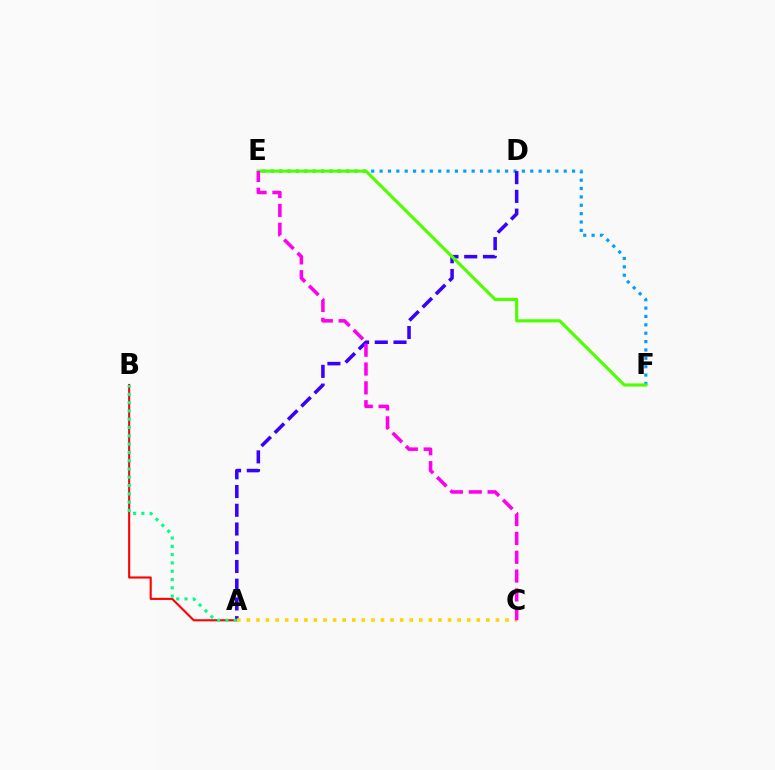{('E', 'F'): [{'color': '#009eff', 'line_style': 'dotted', 'thickness': 2.27}, {'color': '#4fff00', 'line_style': 'solid', 'thickness': 2.26}], ('A', 'B'): [{'color': '#ff0000', 'line_style': 'solid', 'thickness': 1.51}, {'color': '#00ff86', 'line_style': 'dotted', 'thickness': 2.25}], ('A', 'D'): [{'color': '#3700ff', 'line_style': 'dashed', 'thickness': 2.54}], ('A', 'C'): [{'color': '#ffd500', 'line_style': 'dotted', 'thickness': 2.6}], ('C', 'E'): [{'color': '#ff00ed', 'line_style': 'dashed', 'thickness': 2.56}]}